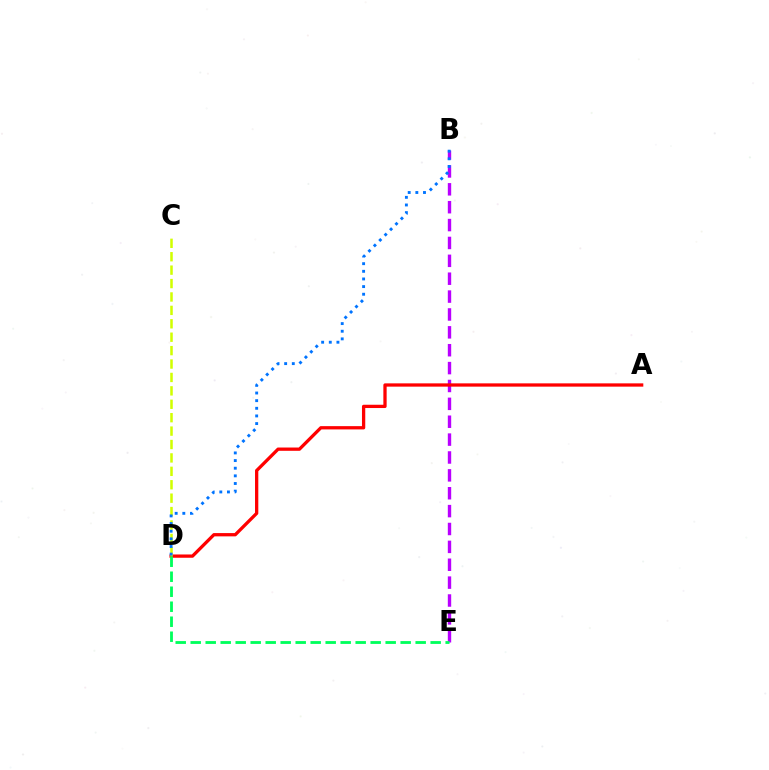{('B', 'E'): [{'color': '#b900ff', 'line_style': 'dashed', 'thickness': 2.43}], ('A', 'D'): [{'color': '#ff0000', 'line_style': 'solid', 'thickness': 2.36}], ('C', 'D'): [{'color': '#d1ff00', 'line_style': 'dashed', 'thickness': 1.82}], ('B', 'D'): [{'color': '#0074ff', 'line_style': 'dotted', 'thickness': 2.08}], ('D', 'E'): [{'color': '#00ff5c', 'line_style': 'dashed', 'thickness': 2.04}]}